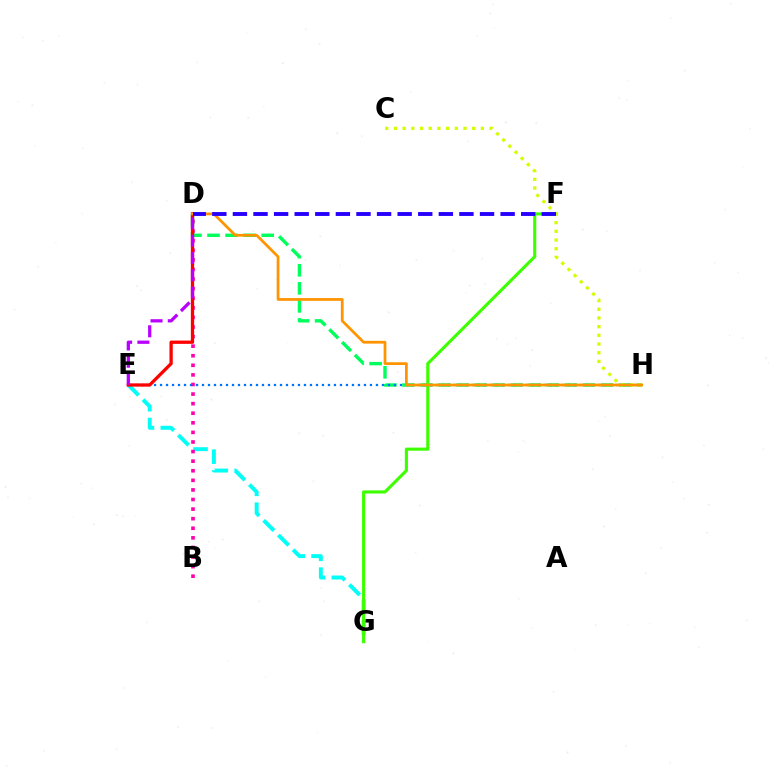{('E', 'G'): [{'color': '#00fff6', 'line_style': 'dashed', 'thickness': 2.83}], ('B', 'D'): [{'color': '#ff00ac', 'line_style': 'dotted', 'thickness': 2.6}], ('D', 'H'): [{'color': '#00ff5c', 'line_style': 'dashed', 'thickness': 2.45}, {'color': '#ff9400', 'line_style': 'solid', 'thickness': 1.98}], ('F', 'G'): [{'color': '#3dff00', 'line_style': 'solid', 'thickness': 2.24}], ('E', 'H'): [{'color': '#0074ff', 'line_style': 'dotted', 'thickness': 1.63}], ('D', 'E'): [{'color': '#ff0000', 'line_style': 'solid', 'thickness': 2.37}, {'color': '#b900ff', 'line_style': 'dashed', 'thickness': 2.35}], ('C', 'H'): [{'color': '#d1ff00', 'line_style': 'dotted', 'thickness': 2.36}], ('D', 'F'): [{'color': '#2500ff', 'line_style': 'dashed', 'thickness': 2.8}]}